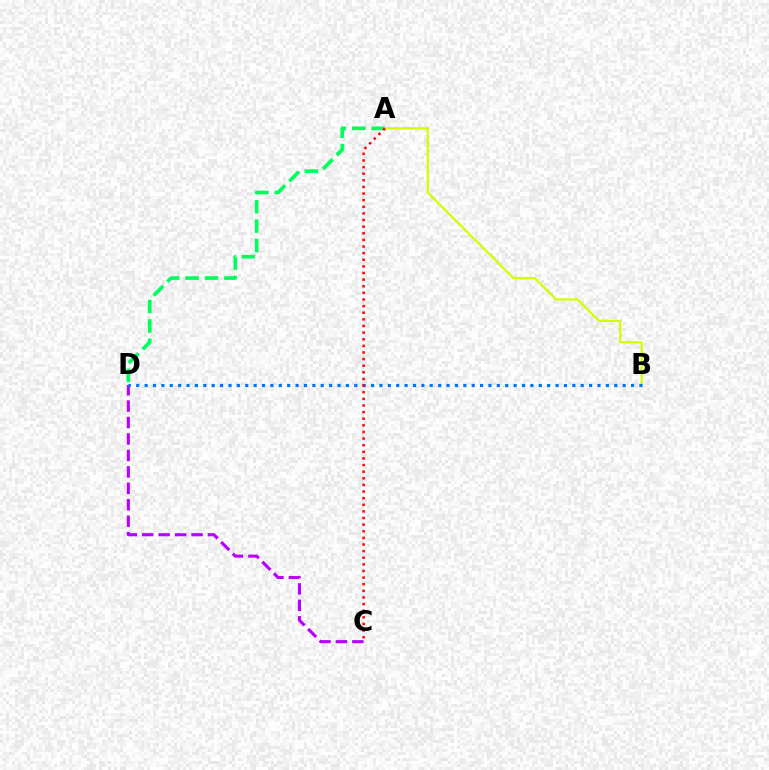{('A', 'D'): [{'color': '#00ff5c', 'line_style': 'dashed', 'thickness': 2.64}], ('C', 'D'): [{'color': '#b900ff', 'line_style': 'dashed', 'thickness': 2.23}], ('A', 'B'): [{'color': '#d1ff00', 'line_style': 'solid', 'thickness': 1.61}], ('B', 'D'): [{'color': '#0074ff', 'line_style': 'dotted', 'thickness': 2.28}], ('A', 'C'): [{'color': '#ff0000', 'line_style': 'dotted', 'thickness': 1.8}]}